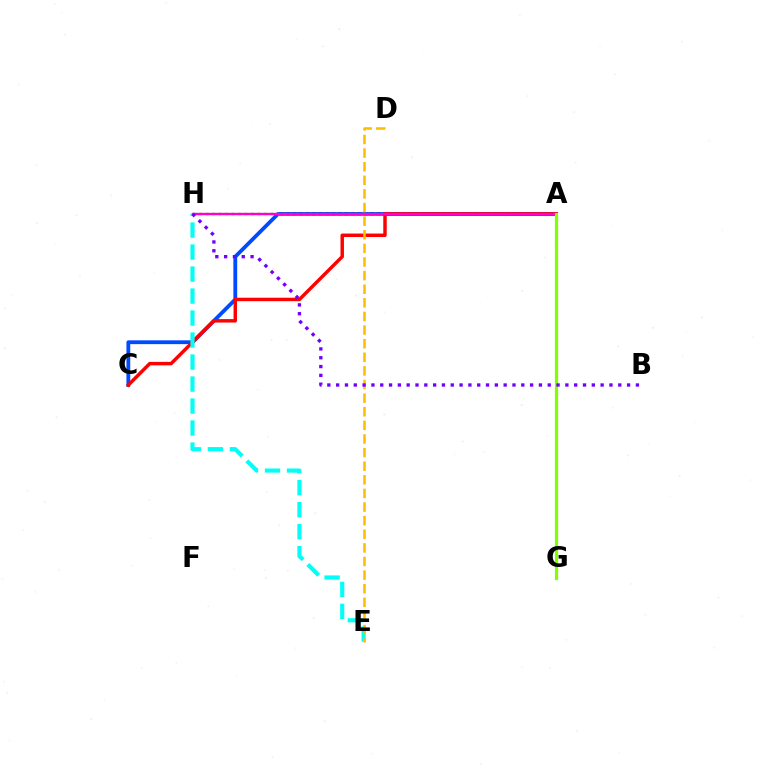{('A', 'C'): [{'color': '#004bff', 'line_style': 'solid', 'thickness': 2.74}, {'color': '#ff0000', 'line_style': 'solid', 'thickness': 2.49}], ('A', 'H'): [{'color': '#00ff39', 'line_style': 'dotted', 'thickness': 1.76}, {'color': '#ff00cf', 'line_style': 'solid', 'thickness': 1.73}], ('A', 'G'): [{'color': '#84ff00', 'line_style': 'solid', 'thickness': 2.31}], ('E', 'H'): [{'color': '#00fff6', 'line_style': 'dashed', 'thickness': 2.99}], ('D', 'E'): [{'color': '#ffbd00', 'line_style': 'dashed', 'thickness': 1.85}], ('B', 'H'): [{'color': '#7200ff', 'line_style': 'dotted', 'thickness': 2.4}]}